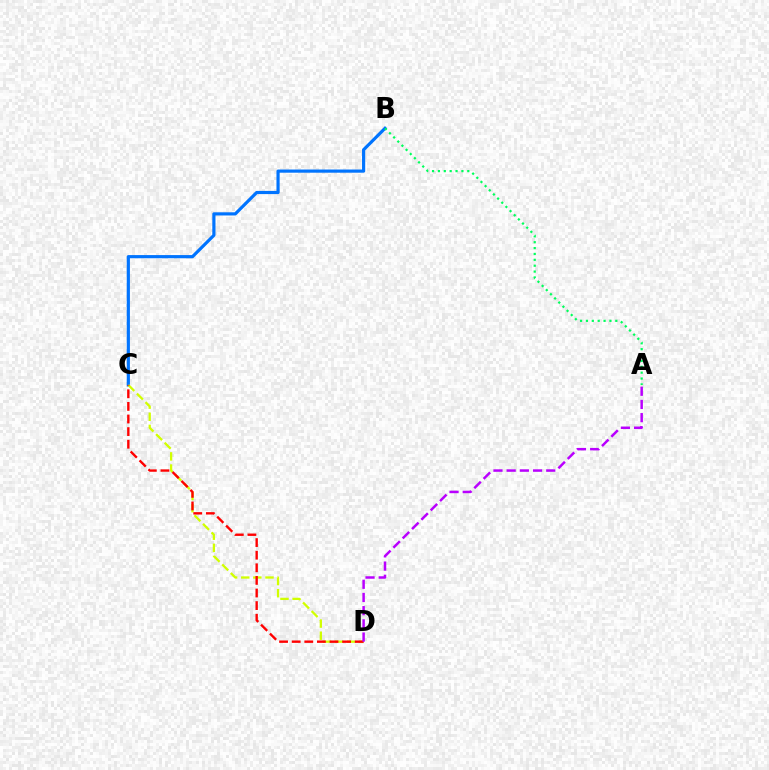{('B', 'C'): [{'color': '#0074ff', 'line_style': 'solid', 'thickness': 2.29}], ('A', 'B'): [{'color': '#00ff5c', 'line_style': 'dotted', 'thickness': 1.6}], ('C', 'D'): [{'color': '#d1ff00', 'line_style': 'dashed', 'thickness': 1.65}, {'color': '#ff0000', 'line_style': 'dashed', 'thickness': 1.71}], ('A', 'D'): [{'color': '#b900ff', 'line_style': 'dashed', 'thickness': 1.79}]}